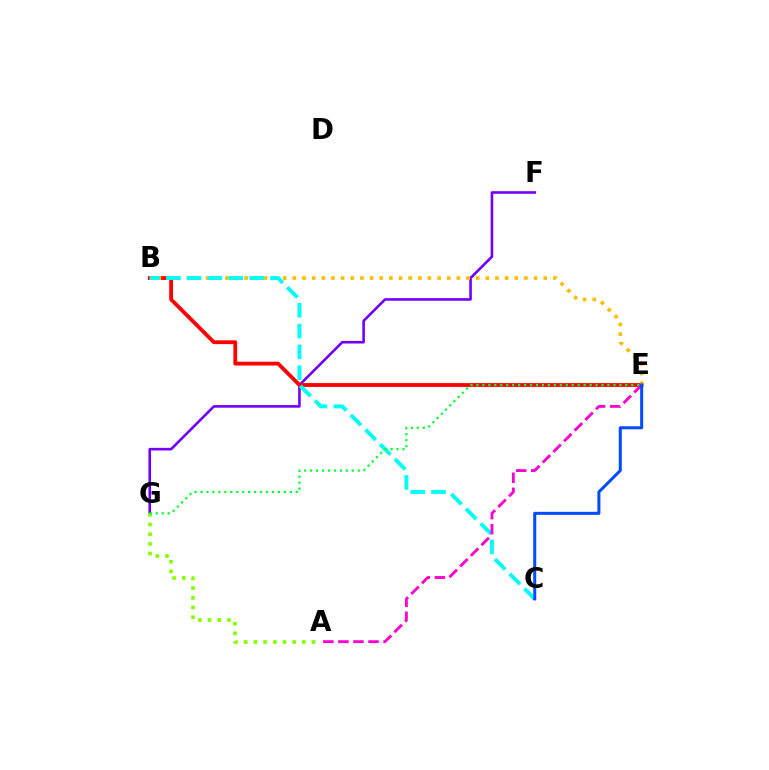{('F', 'G'): [{'color': '#7200ff', 'line_style': 'solid', 'thickness': 1.88}], ('B', 'E'): [{'color': '#ff0000', 'line_style': 'solid', 'thickness': 2.75}, {'color': '#ffbd00', 'line_style': 'dotted', 'thickness': 2.62}], ('B', 'C'): [{'color': '#00fff6', 'line_style': 'dashed', 'thickness': 2.83}], ('A', 'G'): [{'color': '#84ff00', 'line_style': 'dotted', 'thickness': 2.63}], ('A', 'E'): [{'color': '#ff00cf', 'line_style': 'dashed', 'thickness': 2.05}], ('E', 'G'): [{'color': '#00ff39', 'line_style': 'dotted', 'thickness': 1.62}], ('C', 'E'): [{'color': '#004bff', 'line_style': 'solid', 'thickness': 2.18}]}